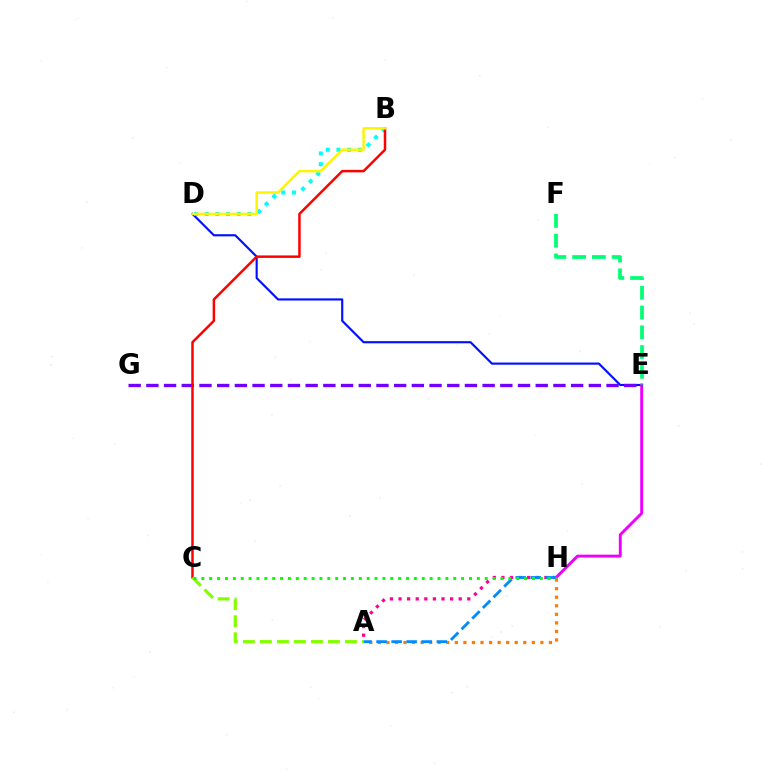{('D', 'E'): [{'color': '#0010ff', 'line_style': 'solid', 'thickness': 1.54}], ('E', 'H'): [{'color': '#ee00ff', 'line_style': 'solid', 'thickness': 2.11}], ('B', 'D'): [{'color': '#00fff6', 'line_style': 'dotted', 'thickness': 2.9}, {'color': '#fcf500', 'line_style': 'solid', 'thickness': 1.78}], ('E', 'G'): [{'color': '#7200ff', 'line_style': 'dashed', 'thickness': 2.4}], ('B', 'C'): [{'color': '#ff0000', 'line_style': 'solid', 'thickness': 1.8}], ('E', 'F'): [{'color': '#00ff74', 'line_style': 'dashed', 'thickness': 2.68}], ('A', 'H'): [{'color': '#ff0094', 'line_style': 'dotted', 'thickness': 2.34}, {'color': '#ff7c00', 'line_style': 'dotted', 'thickness': 2.32}, {'color': '#008cff', 'line_style': 'dashed', 'thickness': 2.05}], ('A', 'C'): [{'color': '#84ff00', 'line_style': 'dashed', 'thickness': 2.31}], ('C', 'H'): [{'color': '#08ff00', 'line_style': 'dotted', 'thickness': 2.14}]}